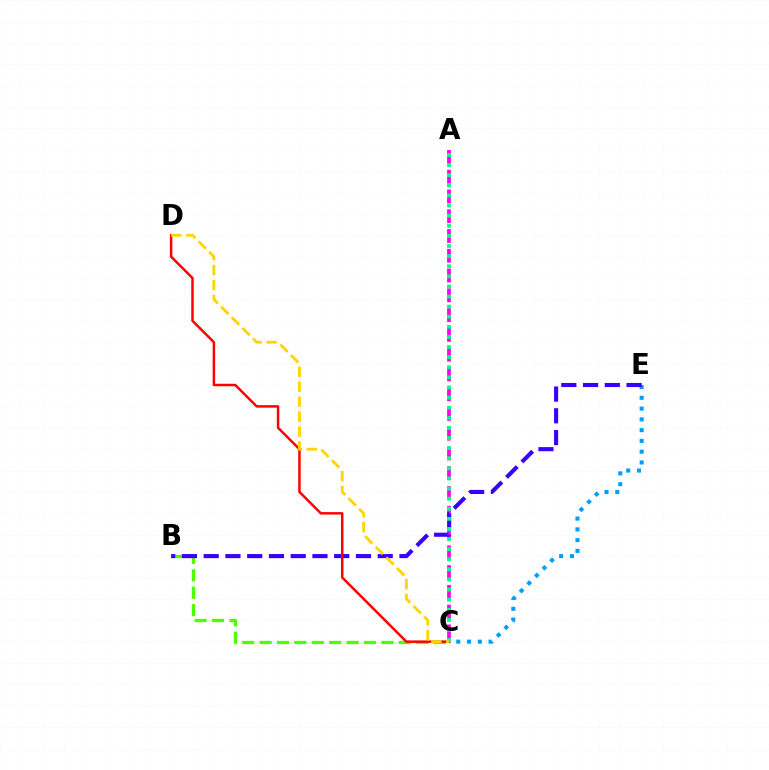{('A', 'C'): [{'color': '#ff00ed', 'line_style': 'dashed', 'thickness': 2.69}, {'color': '#00ff86', 'line_style': 'dotted', 'thickness': 2.75}], ('C', 'E'): [{'color': '#009eff', 'line_style': 'dotted', 'thickness': 2.93}], ('B', 'C'): [{'color': '#4fff00', 'line_style': 'dashed', 'thickness': 2.36}], ('B', 'E'): [{'color': '#3700ff', 'line_style': 'dashed', 'thickness': 2.96}], ('C', 'D'): [{'color': '#ff0000', 'line_style': 'solid', 'thickness': 1.79}, {'color': '#ffd500', 'line_style': 'dashed', 'thickness': 2.03}]}